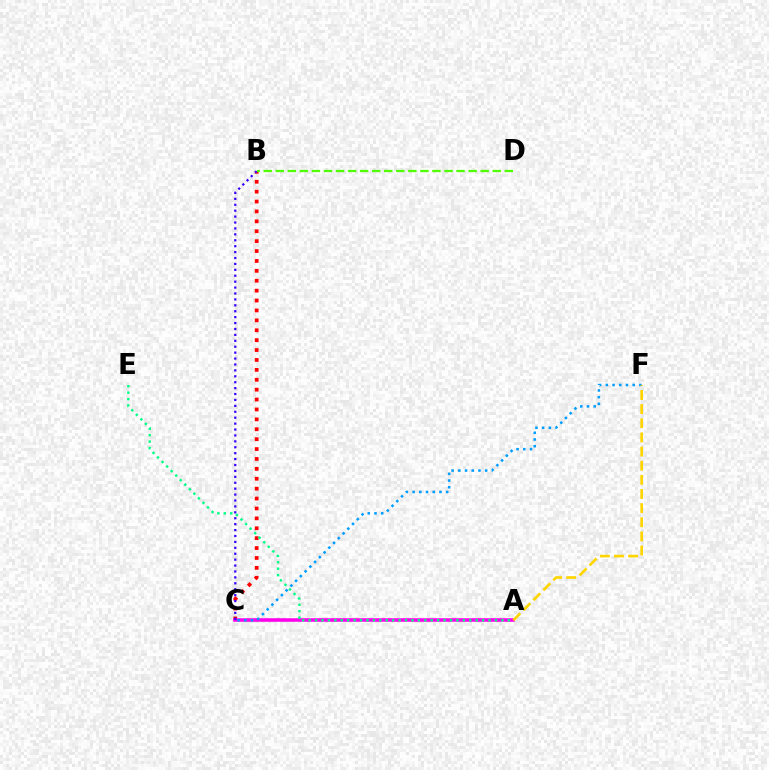{('B', 'C'): [{'color': '#ff0000', 'line_style': 'dotted', 'thickness': 2.69}, {'color': '#3700ff', 'line_style': 'dotted', 'thickness': 1.61}], ('A', 'C'): [{'color': '#ff00ed', 'line_style': 'solid', 'thickness': 2.56}], ('C', 'F'): [{'color': '#009eff', 'line_style': 'dotted', 'thickness': 1.82}], ('A', 'F'): [{'color': '#ffd500', 'line_style': 'dashed', 'thickness': 1.92}], ('B', 'D'): [{'color': '#4fff00', 'line_style': 'dashed', 'thickness': 1.64}], ('A', 'E'): [{'color': '#00ff86', 'line_style': 'dotted', 'thickness': 1.75}]}